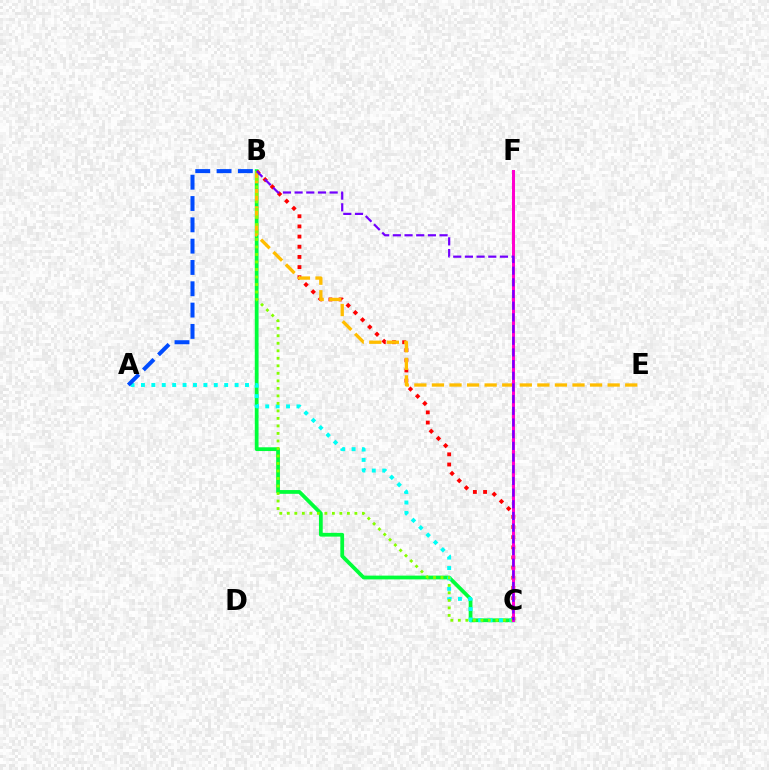{('B', 'C'): [{'color': '#00ff39', 'line_style': 'solid', 'thickness': 2.72}, {'color': '#ff0000', 'line_style': 'dotted', 'thickness': 2.76}, {'color': '#84ff00', 'line_style': 'dotted', 'thickness': 2.04}, {'color': '#7200ff', 'line_style': 'dashed', 'thickness': 1.59}], ('B', 'E'): [{'color': '#ffbd00', 'line_style': 'dashed', 'thickness': 2.39}], ('A', 'C'): [{'color': '#00fff6', 'line_style': 'dotted', 'thickness': 2.83}], ('C', 'F'): [{'color': '#ff00cf', 'line_style': 'solid', 'thickness': 2.17}], ('A', 'B'): [{'color': '#004bff', 'line_style': 'dashed', 'thickness': 2.9}]}